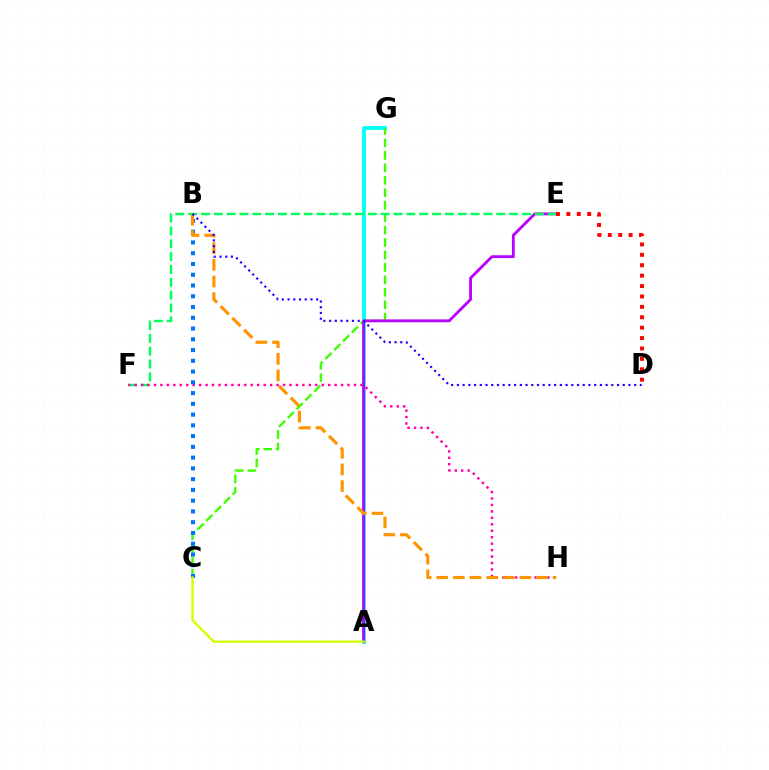{('A', 'G'): [{'color': '#00fff6', 'line_style': 'solid', 'thickness': 2.74}], ('C', 'G'): [{'color': '#3dff00', 'line_style': 'dashed', 'thickness': 1.69}], ('A', 'E'): [{'color': '#b900ff', 'line_style': 'solid', 'thickness': 2.03}], ('E', 'F'): [{'color': '#00ff5c', 'line_style': 'dashed', 'thickness': 1.74}], ('F', 'H'): [{'color': '#ff00ac', 'line_style': 'dotted', 'thickness': 1.75}], ('B', 'C'): [{'color': '#0074ff', 'line_style': 'dotted', 'thickness': 2.92}], ('D', 'E'): [{'color': '#ff0000', 'line_style': 'dotted', 'thickness': 2.83}], ('B', 'H'): [{'color': '#ff9400', 'line_style': 'dashed', 'thickness': 2.26}], ('A', 'C'): [{'color': '#d1ff00', 'line_style': 'solid', 'thickness': 1.67}], ('B', 'D'): [{'color': '#2500ff', 'line_style': 'dotted', 'thickness': 1.55}]}